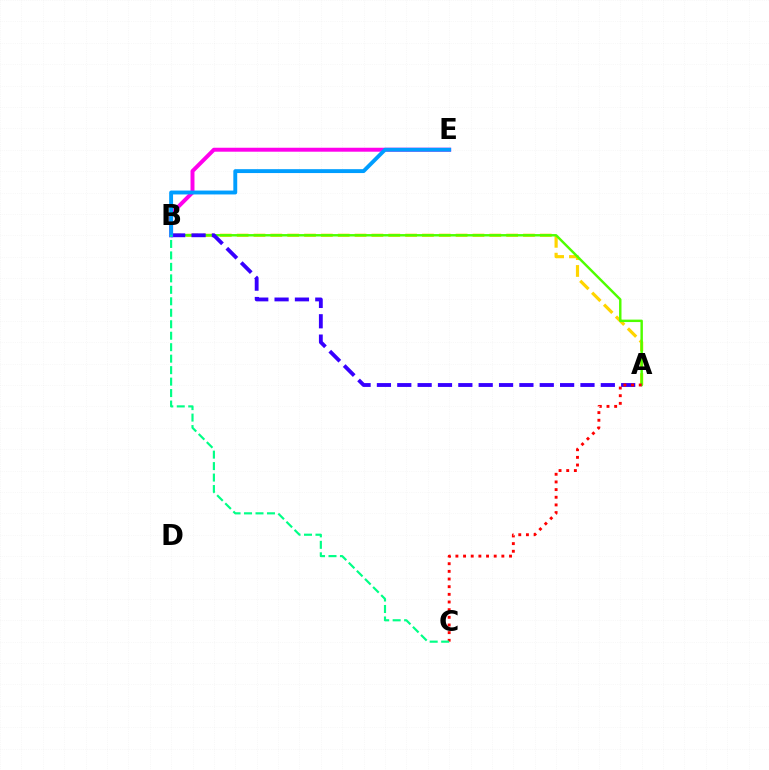{('A', 'B'): [{'color': '#ffd500', 'line_style': 'dashed', 'thickness': 2.29}, {'color': '#4fff00', 'line_style': 'solid', 'thickness': 1.76}, {'color': '#3700ff', 'line_style': 'dashed', 'thickness': 2.77}], ('A', 'C'): [{'color': '#ff0000', 'line_style': 'dotted', 'thickness': 2.08}], ('B', 'E'): [{'color': '#ff00ed', 'line_style': 'solid', 'thickness': 2.85}, {'color': '#009eff', 'line_style': 'solid', 'thickness': 2.8}], ('B', 'C'): [{'color': '#00ff86', 'line_style': 'dashed', 'thickness': 1.56}]}